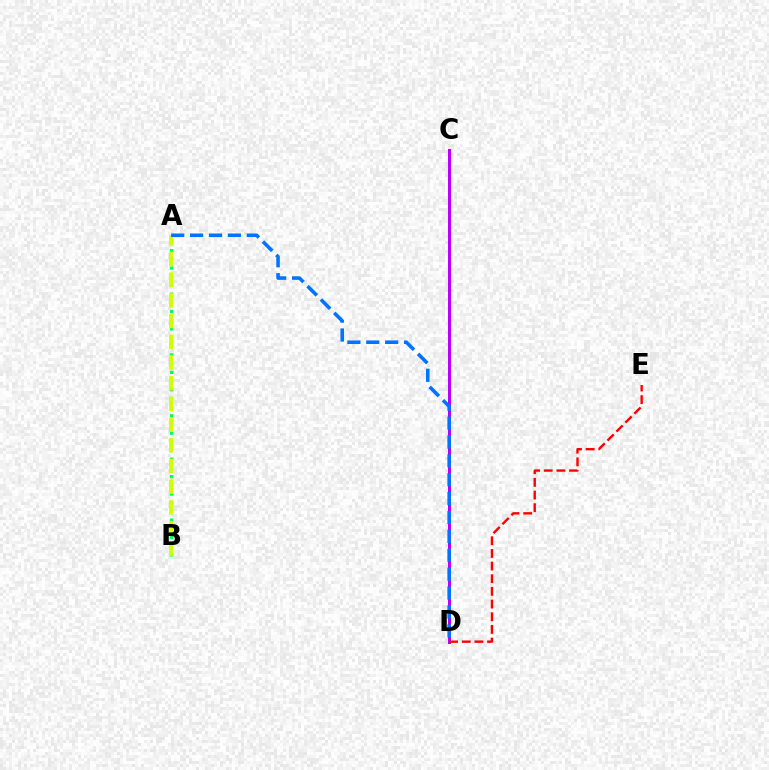{('C', 'D'): [{'color': '#b900ff', 'line_style': 'solid', 'thickness': 2.15}], ('A', 'B'): [{'color': '#00ff5c', 'line_style': 'dotted', 'thickness': 2.36}, {'color': '#d1ff00', 'line_style': 'dashed', 'thickness': 2.81}], ('D', 'E'): [{'color': '#ff0000', 'line_style': 'dashed', 'thickness': 1.72}], ('A', 'D'): [{'color': '#0074ff', 'line_style': 'dashed', 'thickness': 2.57}]}